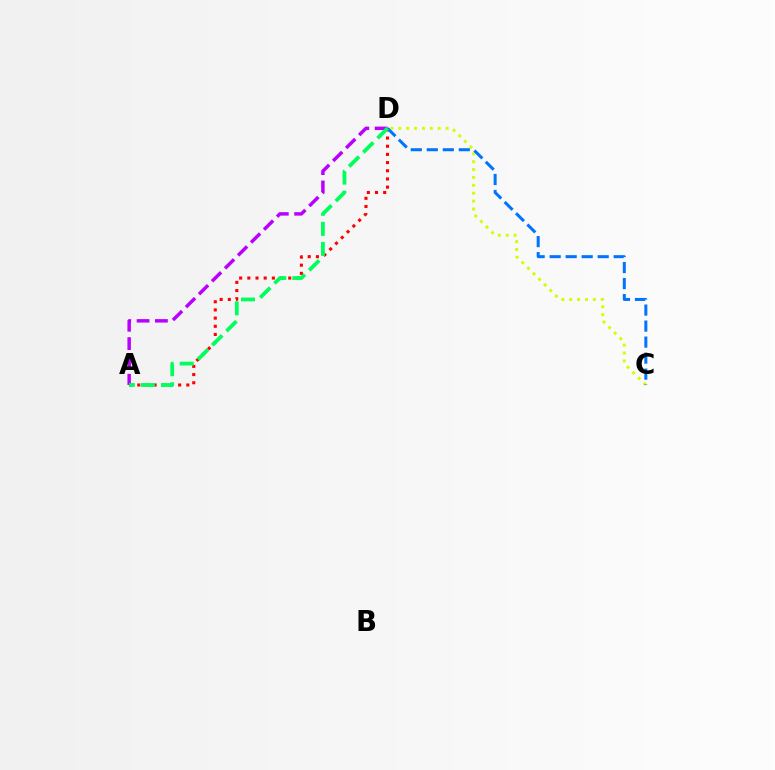{('C', 'D'): [{'color': '#d1ff00', 'line_style': 'dotted', 'thickness': 2.14}, {'color': '#0074ff', 'line_style': 'dashed', 'thickness': 2.17}], ('A', 'D'): [{'color': '#ff0000', 'line_style': 'dotted', 'thickness': 2.22}, {'color': '#b900ff', 'line_style': 'dashed', 'thickness': 2.49}, {'color': '#00ff5c', 'line_style': 'dashed', 'thickness': 2.73}]}